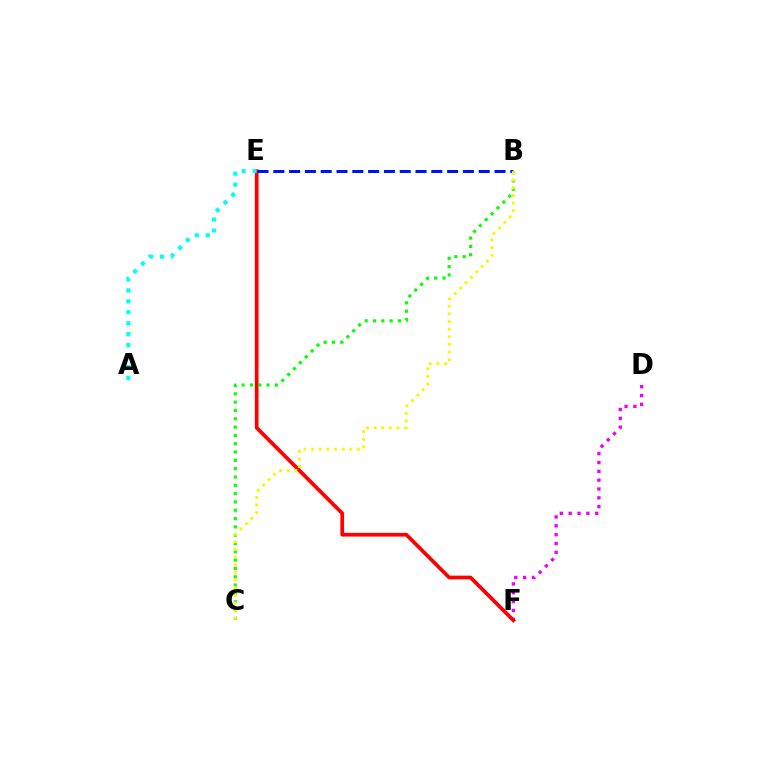{('D', 'F'): [{'color': '#ee00ff', 'line_style': 'dotted', 'thickness': 2.4}], ('E', 'F'): [{'color': '#ff0000', 'line_style': 'solid', 'thickness': 2.68}], ('B', 'C'): [{'color': '#08ff00', 'line_style': 'dotted', 'thickness': 2.26}, {'color': '#fcf500', 'line_style': 'dotted', 'thickness': 2.07}], ('A', 'E'): [{'color': '#00fff6', 'line_style': 'dotted', 'thickness': 2.97}], ('B', 'E'): [{'color': '#0010ff', 'line_style': 'dashed', 'thickness': 2.15}]}